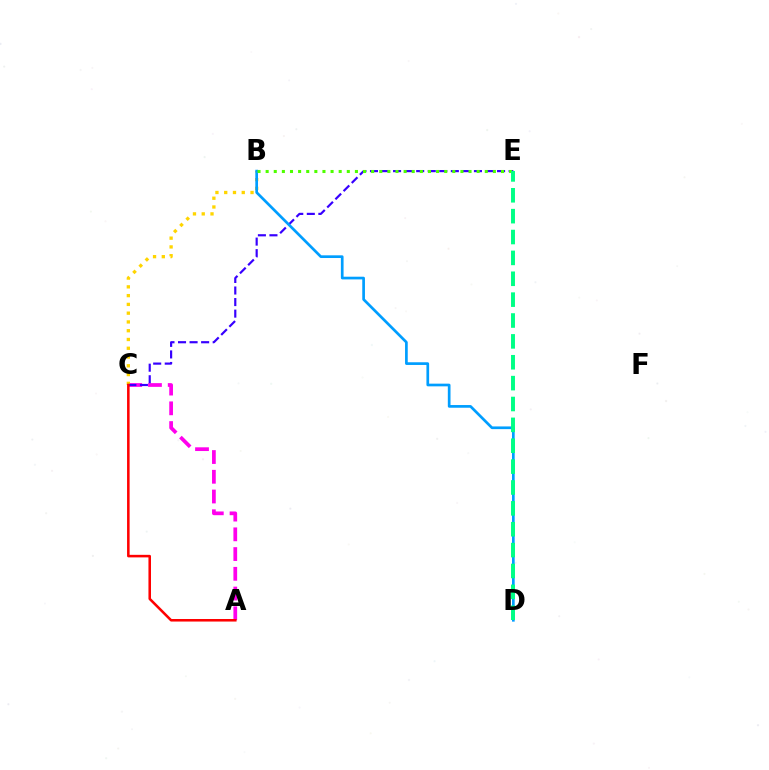{('A', 'C'): [{'color': '#ff00ed', 'line_style': 'dashed', 'thickness': 2.68}, {'color': '#ff0000', 'line_style': 'solid', 'thickness': 1.83}], ('B', 'C'): [{'color': '#ffd500', 'line_style': 'dotted', 'thickness': 2.38}], ('C', 'E'): [{'color': '#3700ff', 'line_style': 'dashed', 'thickness': 1.57}], ('B', 'D'): [{'color': '#009eff', 'line_style': 'solid', 'thickness': 1.94}], ('B', 'E'): [{'color': '#4fff00', 'line_style': 'dotted', 'thickness': 2.21}], ('D', 'E'): [{'color': '#00ff86', 'line_style': 'dashed', 'thickness': 2.84}]}